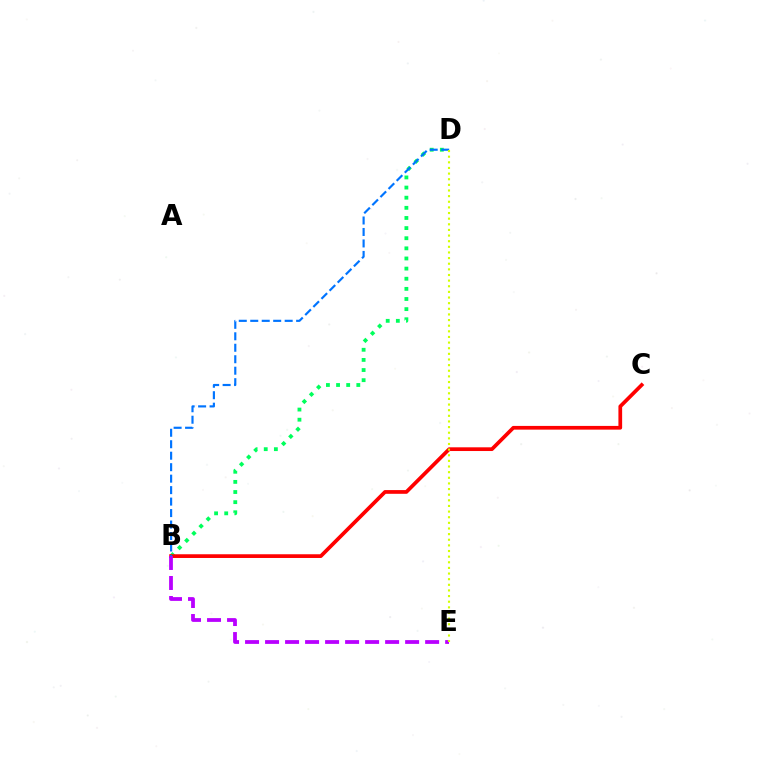{('B', 'D'): [{'color': '#00ff5c', 'line_style': 'dotted', 'thickness': 2.75}, {'color': '#0074ff', 'line_style': 'dashed', 'thickness': 1.56}], ('B', 'C'): [{'color': '#ff0000', 'line_style': 'solid', 'thickness': 2.68}], ('B', 'E'): [{'color': '#b900ff', 'line_style': 'dashed', 'thickness': 2.72}], ('D', 'E'): [{'color': '#d1ff00', 'line_style': 'dotted', 'thickness': 1.53}]}